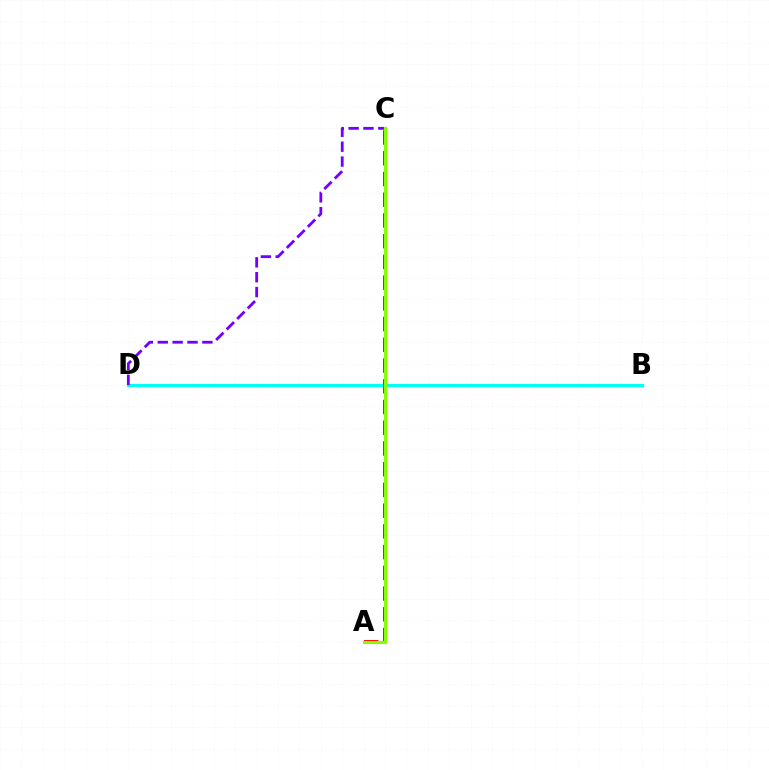{('B', 'D'): [{'color': '#00fff6', 'line_style': 'solid', 'thickness': 2.3}], ('C', 'D'): [{'color': '#7200ff', 'line_style': 'dashed', 'thickness': 2.02}], ('A', 'C'): [{'color': '#ff0000', 'line_style': 'dashed', 'thickness': 2.82}, {'color': '#84ff00', 'line_style': 'solid', 'thickness': 2.23}]}